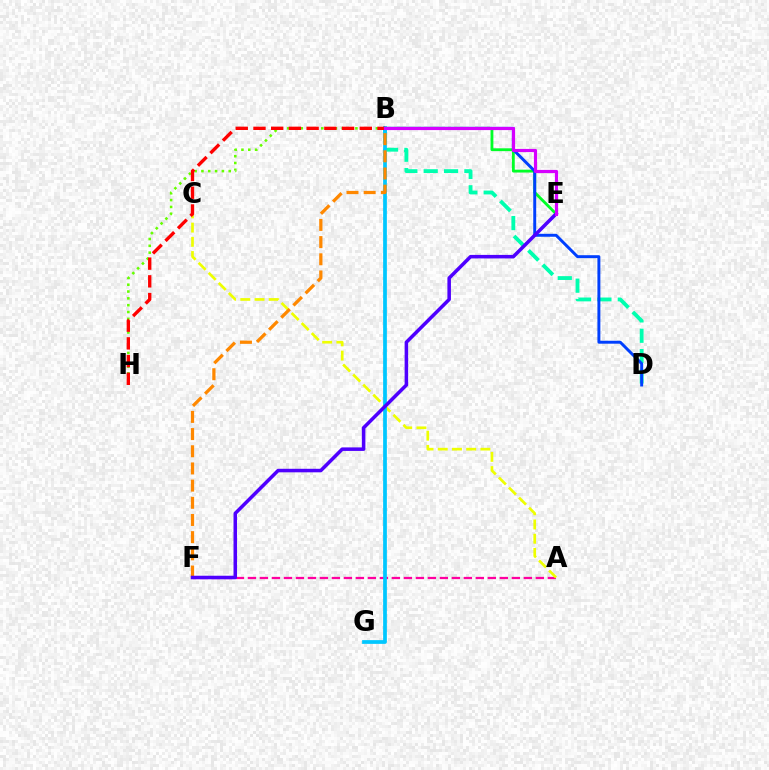{('B', 'D'): [{'color': '#00ffaf', 'line_style': 'dashed', 'thickness': 2.76}, {'color': '#003fff', 'line_style': 'solid', 'thickness': 2.12}], ('A', 'F'): [{'color': '#ff00a0', 'line_style': 'dashed', 'thickness': 1.63}], ('A', 'C'): [{'color': '#eeff00', 'line_style': 'dashed', 'thickness': 1.93}], ('B', 'G'): [{'color': '#00c7ff', 'line_style': 'solid', 'thickness': 2.69}], ('B', 'E'): [{'color': '#00ff27', 'line_style': 'solid', 'thickness': 2.04}, {'color': '#d600ff', 'line_style': 'solid', 'thickness': 2.28}], ('B', 'H'): [{'color': '#66ff00', 'line_style': 'dotted', 'thickness': 1.85}, {'color': '#ff0000', 'line_style': 'dashed', 'thickness': 2.41}], ('B', 'F'): [{'color': '#ff8800', 'line_style': 'dashed', 'thickness': 2.33}], ('E', 'F'): [{'color': '#4f00ff', 'line_style': 'solid', 'thickness': 2.54}]}